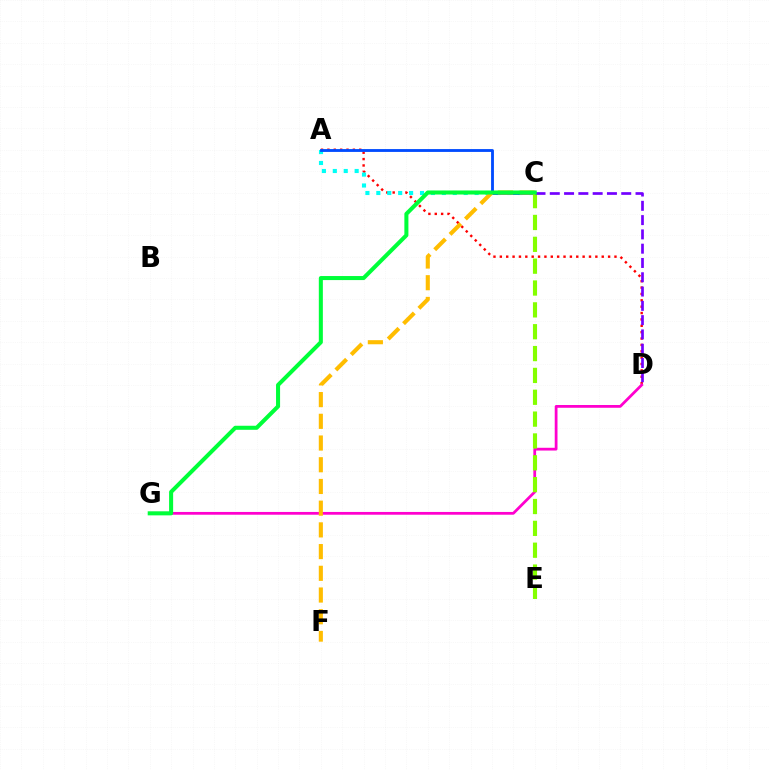{('A', 'D'): [{'color': '#ff0000', 'line_style': 'dotted', 'thickness': 1.73}], ('D', 'G'): [{'color': '#ff00cf', 'line_style': 'solid', 'thickness': 1.99}], ('A', 'C'): [{'color': '#00fff6', 'line_style': 'dotted', 'thickness': 2.97}, {'color': '#004bff', 'line_style': 'solid', 'thickness': 2.04}], ('C', 'E'): [{'color': '#84ff00', 'line_style': 'dashed', 'thickness': 2.97}], ('C', 'F'): [{'color': '#ffbd00', 'line_style': 'dashed', 'thickness': 2.95}], ('C', 'D'): [{'color': '#7200ff', 'line_style': 'dashed', 'thickness': 1.94}], ('C', 'G'): [{'color': '#00ff39', 'line_style': 'solid', 'thickness': 2.91}]}